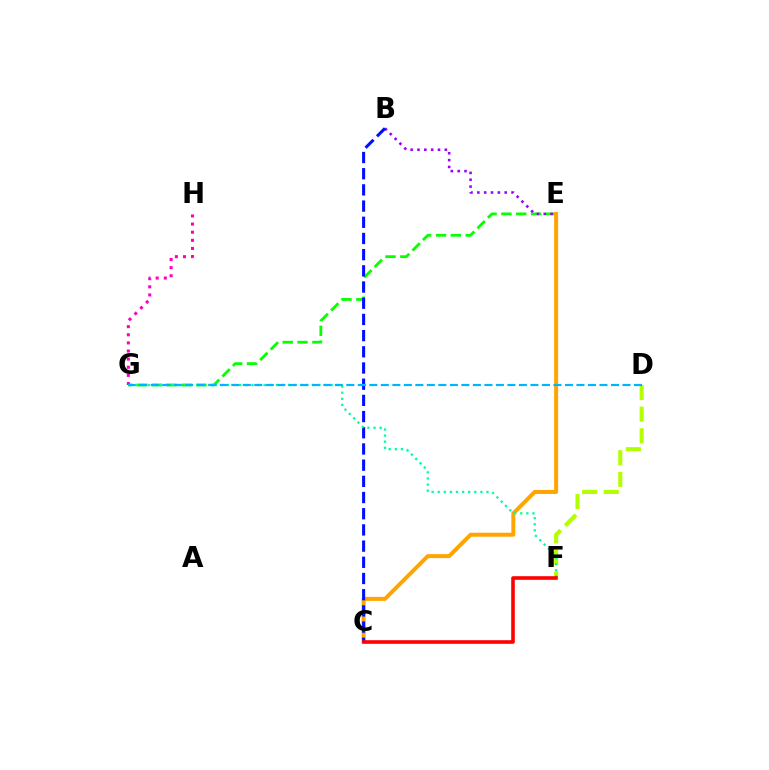{('E', 'G'): [{'color': '#08ff00', 'line_style': 'dashed', 'thickness': 2.02}], ('G', 'H'): [{'color': '#ff00bd', 'line_style': 'dotted', 'thickness': 2.21}], ('C', 'E'): [{'color': '#ffa500', 'line_style': 'solid', 'thickness': 2.87}], ('B', 'E'): [{'color': '#9b00ff', 'line_style': 'dotted', 'thickness': 1.86}], ('D', 'F'): [{'color': '#b3ff00', 'line_style': 'dashed', 'thickness': 2.94}], ('B', 'C'): [{'color': '#0010ff', 'line_style': 'dashed', 'thickness': 2.2}], ('F', 'G'): [{'color': '#00ff9d', 'line_style': 'dotted', 'thickness': 1.66}], ('D', 'G'): [{'color': '#00b5ff', 'line_style': 'dashed', 'thickness': 1.56}], ('C', 'F'): [{'color': '#ff0000', 'line_style': 'solid', 'thickness': 2.6}]}